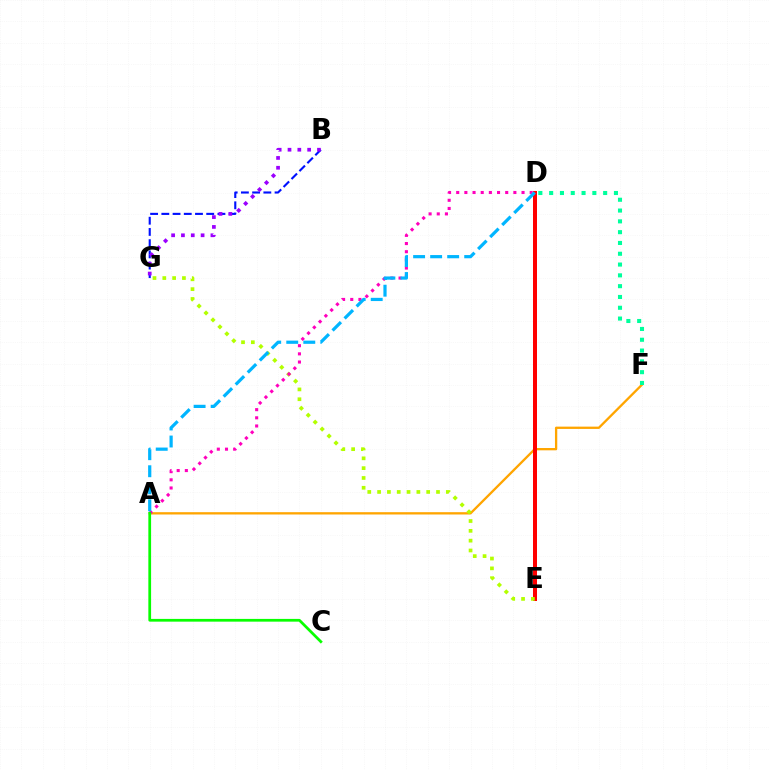{('A', 'F'): [{'color': '#ffa500', 'line_style': 'solid', 'thickness': 1.66}], ('D', 'F'): [{'color': '#00ff9d', 'line_style': 'dotted', 'thickness': 2.93}], ('B', 'G'): [{'color': '#0010ff', 'line_style': 'dashed', 'thickness': 1.52}, {'color': '#9b00ff', 'line_style': 'dotted', 'thickness': 2.67}], ('D', 'E'): [{'color': '#ff0000', 'line_style': 'solid', 'thickness': 2.88}], ('E', 'G'): [{'color': '#b3ff00', 'line_style': 'dotted', 'thickness': 2.67}], ('A', 'D'): [{'color': '#ff00bd', 'line_style': 'dotted', 'thickness': 2.22}, {'color': '#00b5ff', 'line_style': 'dashed', 'thickness': 2.31}], ('A', 'C'): [{'color': '#08ff00', 'line_style': 'solid', 'thickness': 1.98}]}